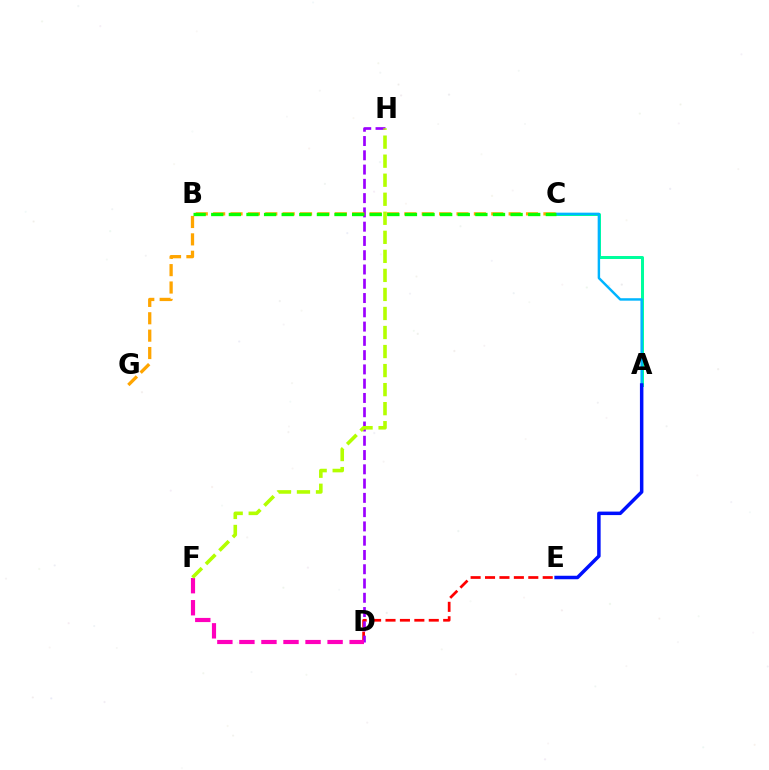{('D', 'E'): [{'color': '#ff0000', 'line_style': 'dashed', 'thickness': 1.96}], ('D', 'H'): [{'color': '#9b00ff', 'line_style': 'dashed', 'thickness': 1.94}], ('D', 'F'): [{'color': '#ff00bd', 'line_style': 'dashed', 'thickness': 2.99}], ('A', 'C'): [{'color': '#00ff9d', 'line_style': 'solid', 'thickness': 2.16}, {'color': '#00b5ff', 'line_style': 'solid', 'thickness': 1.76}], ('F', 'H'): [{'color': '#b3ff00', 'line_style': 'dashed', 'thickness': 2.59}], ('C', 'G'): [{'color': '#ffa500', 'line_style': 'dashed', 'thickness': 2.36}], ('A', 'E'): [{'color': '#0010ff', 'line_style': 'solid', 'thickness': 2.51}], ('B', 'C'): [{'color': '#08ff00', 'line_style': 'dashed', 'thickness': 2.39}]}